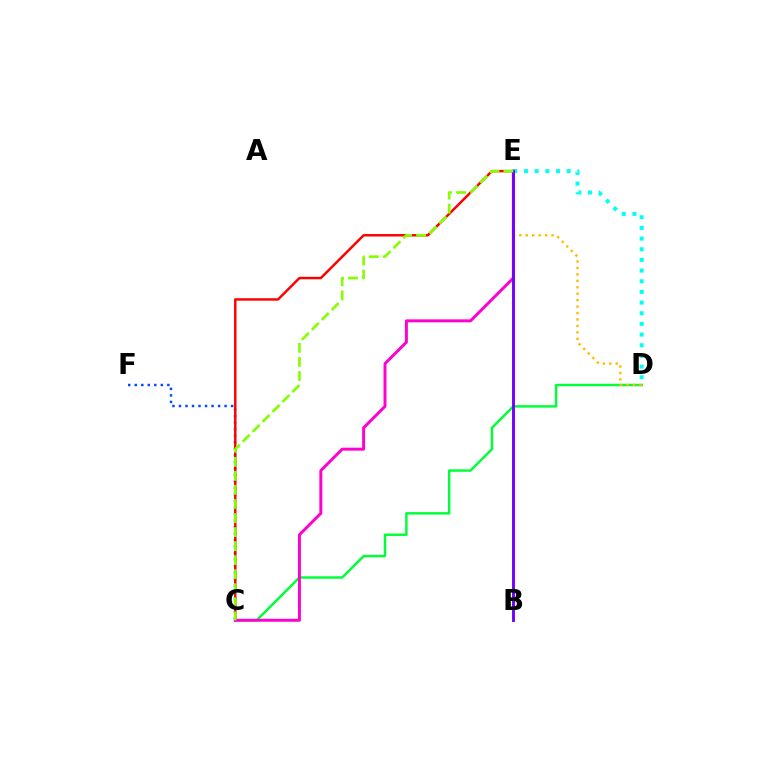{('C', 'F'): [{'color': '#004bff', 'line_style': 'dotted', 'thickness': 1.77}], ('C', 'E'): [{'color': '#ff0000', 'line_style': 'solid', 'thickness': 1.77}, {'color': '#ff00cf', 'line_style': 'solid', 'thickness': 2.12}, {'color': '#84ff00', 'line_style': 'dashed', 'thickness': 1.91}], ('D', 'E'): [{'color': '#00fff6', 'line_style': 'dotted', 'thickness': 2.9}, {'color': '#ffbd00', 'line_style': 'dotted', 'thickness': 1.75}], ('C', 'D'): [{'color': '#00ff39', 'line_style': 'solid', 'thickness': 1.78}], ('B', 'E'): [{'color': '#7200ff', 'line_style': 'solid', 'thickness': 2.09}]}